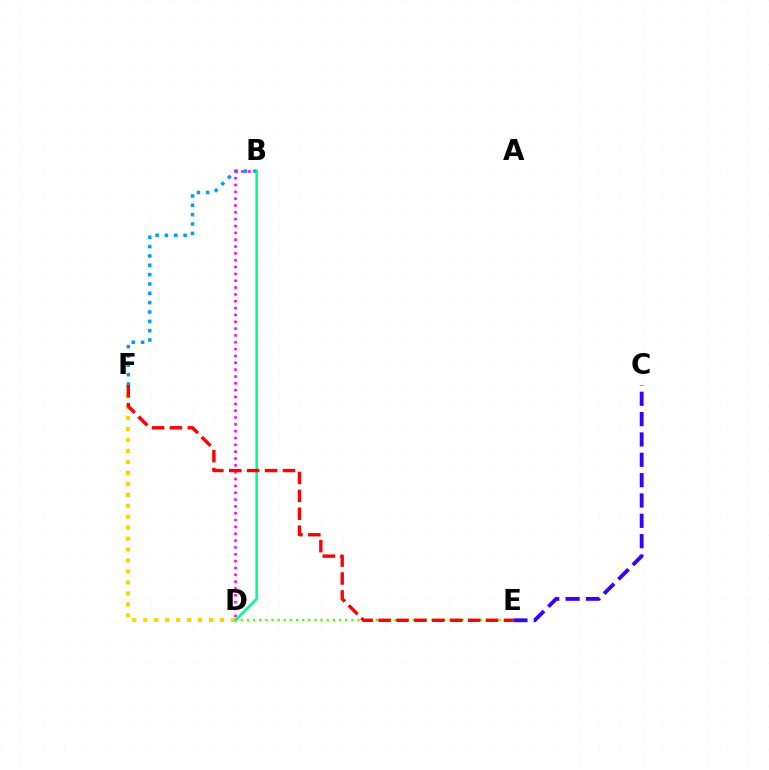{('B', 'F'): [{'color': '#009eff', 'line_style': 'dotted', 'thickness': 2.54}], ('B', 'D'): [{'color': '#ff00ed', 'line_style': 'dotted', 'thickness': 1.86}, {'color': '#00ff86', 'line_style': 'solid', 'thickness': 1.84}], ('D', 'F'): [{'color': '#ffd500', 'line_style': 'dotted', 'thickness': 2.98}], ('D', 'E'): [{'color': '#4fff00', 'line_style': 'dotted', 'thickness': 1.67}], ('C', 'E'): [{'color': '#3700ff', 'line_style': 'dashed', 'thickness': 2.76}], ('E', 'F'): [{'color': '#ff0000', 'line_style': 'dashed', 'thickness': 2.43}]}